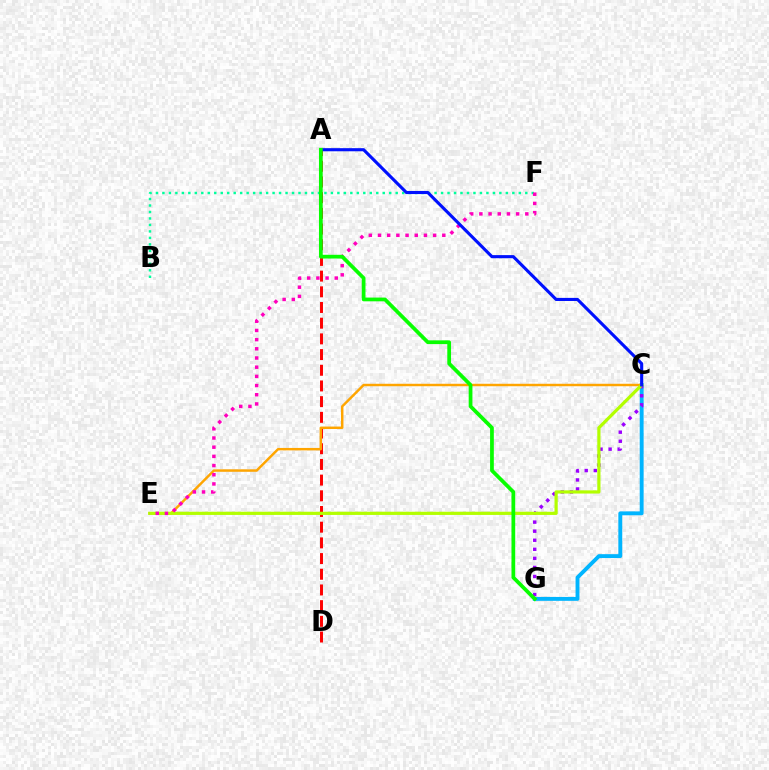{('C', 'G'): [{'color': '#00b5ff', 'line_style': 'solid', 'thickness': 2.8}, {'color': '#9b00ff', 'line_style': 'dotted', 'thickness': 2.46}], ('A', 'D'): [{'color': '#ff0000', 'line_style': 'dashed', 'thickness': 2.13}], ('B', 'F'): [{'color': '#00ff9d', 'line_style': 'dotted', 'thickness': 1.76}], ('C', 'E'): [{'color': '#ffa500', 'line_style': 'solid', 'thickness': 1.77}, {'color': '#b3ff00', 'line_style': 'solid', 'thickness': 2.31}], ('E', 'F'): [{'color': '#ff00bd', 'line_style': 'dotted', 'thickness': 2.5}], ('A', 'C'): [{'color': '#0010ff', 'line_style': 'solid', 'thickness': 2.24}], ('A', 'G'): [{'color': '#08ff00', 'line_style': 'solid', 'thickness': 2.69}]}